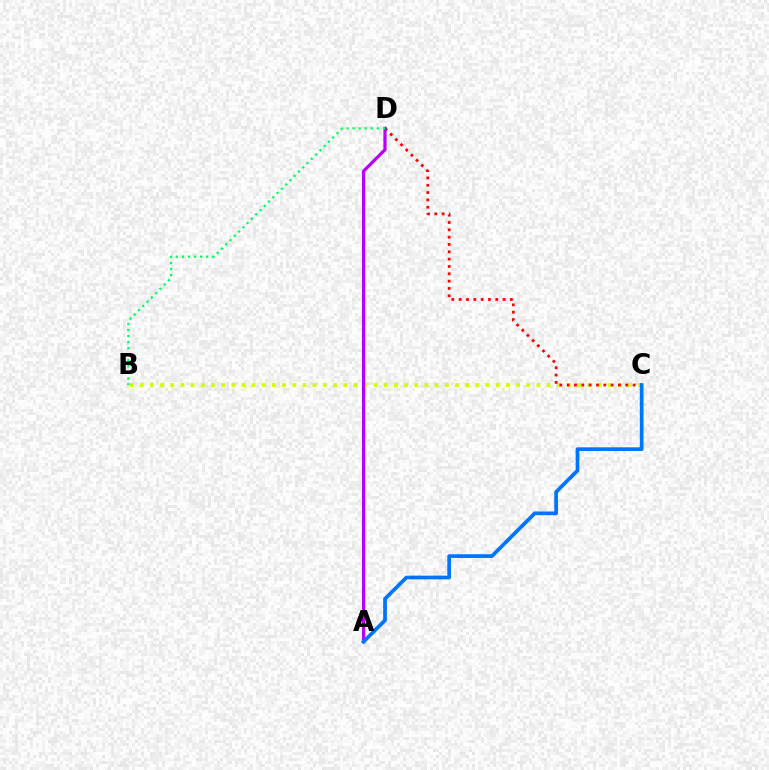{('B', 'C'): [{'color': '#d1ff00', 'line_style': 'dotted', 'thickness': 2.76}], ('C', 'D'): [{'color': '#ff0000', 'line_style': 'dotted', 'thickness': 1.99}], ('A', 'D'): [{'color': '#b900ff', 'line_style': 'solid', 'thickness': 2.31}], ('A', 'C'): [{'color': '#0074ff', 'line_style': 'solid', 'thickness': 2.67}], ('B', 'D'): [{'color': '#00ff5c', 'line_style': 'dotted', 'thickness': 1.64}]}